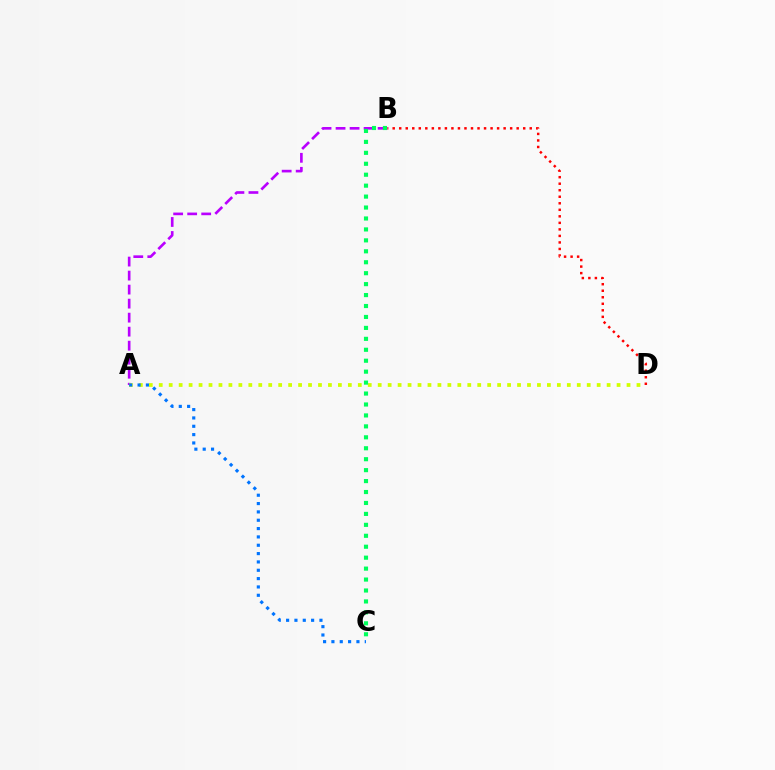{('A', 'B'): [{'color': '#b900ff', 'line_style': 'dashed', 'thickness': 1.9}], ('A', 'D'): [{'color': '#d1ff00', 'line_style': 'dotted', 'thickness': 2.7}], ('B', 'D'): [{'color': '#ff0000', 'line_style': 'dotted', 'thickness': 1.77}], ('A', 'C'): [{'color': '#0074ff', 'line_style': 'dotted', 'thickness': 2.27}], ('B', 'C'): [{'color': '#00ff5c', 'line_style': 'dotted', 'thickness': 2.97}]}